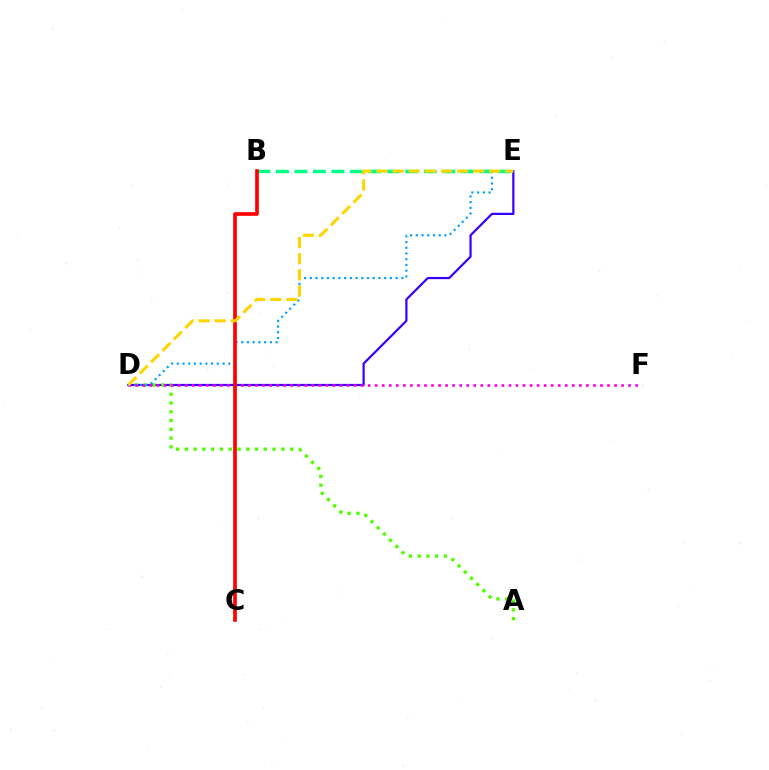{('D', 'E'): [{'color': '#3700ff', 'line_style': 'solid', 'thickness': 1.6}, {'color': '#009eff', 'line_style': 'dotted', 'thickness': 1.55}, {'color': '#ffd500', 'line_style': 'dashed', 'thickness': 2.19}], ('A', 'D'): [{'color': '#4fff00', 'line_style': 'dotted', 'thickness': 2.38}], ('D', 'F'): [{'color': '#ff00ed', 'line_style': 'dotted', 'thickness': 1.91}], ('B', 'E'): [{'color': '#00ff86', 'line_style': 'dashed', 'thickness': 2.51}], ('B', 'C'): [{'color': '#ff0000', 'line_style': 'solid', 'thickness': 2.64}]}